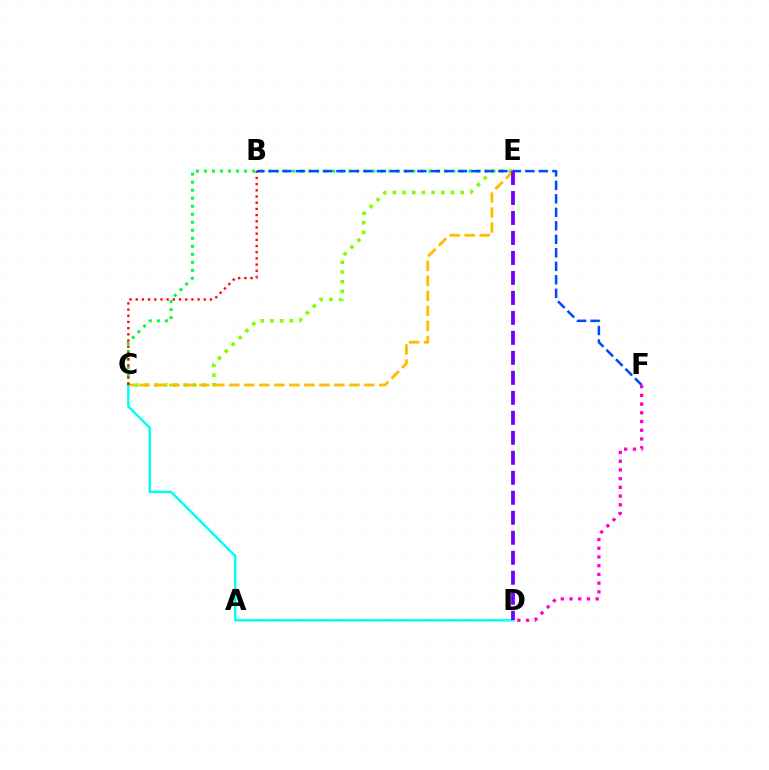{('C', 'E'): [{'color': '#00ff39', 'line_style': 'dotted', 'thickness': 2.18}, {'color': '#84ff00', 'line_style': 'dotted', 'thickness': 2.63}, {'color': '#ffbd00', 'line_style': 'dashed', 'thickness': 2.04}], ('B', 'F'): [{'color': '#004bff', 'line_style': 'dashed', 'thickness': 1.83}], ('C', 'D'): [{'color': '#00fff6', 'line_style': 'solid', 'thickness': 1.76}], ('D', 'E'): [{'color': '#7200ff', 'line_style': 'dashed', 'thickness': 2.72}], ('B', 'C'): [{'color': '#ff0000', 'line_style': 'dotted', 'thickness': 1.68}], ('D', 'F'): [{'color': '#ff00cf', 'line_style': 'dotted', 'thickness': 2.37}]}